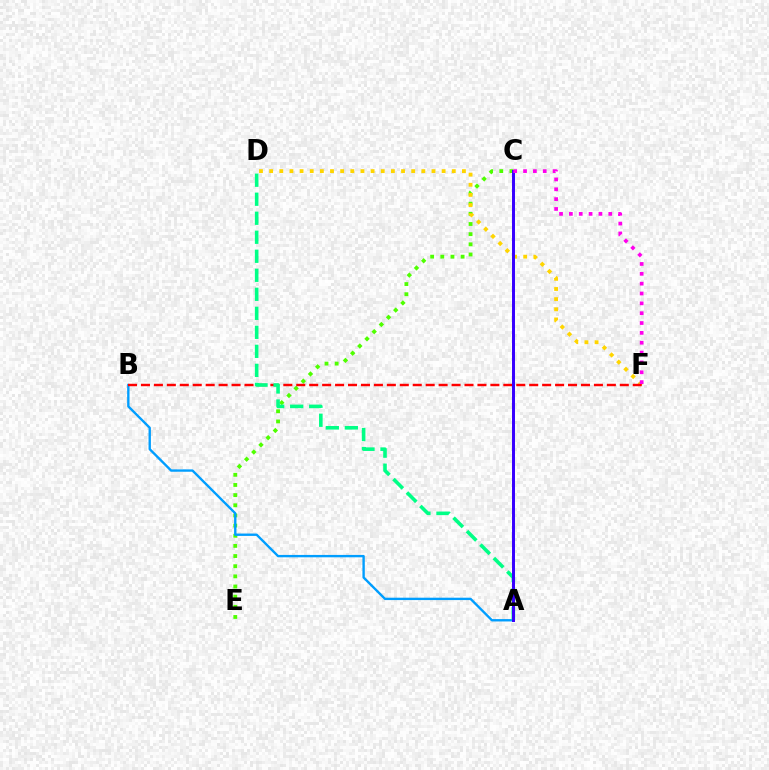{('C', 'E'): [{'color': '#4fff00', 'line_style': 'dotted', 'thickness': 2.76}], ('D', 'F'): [{'color': '#ffd500', 'line_style': 'dotted', 'thickness': 2.76}], ('A', 'B'): [{'color': '#009eff', 'line_style': 'solid', 'thickness': 1.71}], ('B', 'F'): [{'color': '#ff0000', 'line_style': 'dashed', 'thickness': 1.76}], ('A', 'D'): [{'color': '#00ff86', 'line_style': 'dashed', 'thickness': 2.58}], ('A', 'C'): [{'color': '#3700ff', 'line_style': 'solid', 'thickness': 2.14}], ('C', 'F'): [{'color': '#ff00ed', 'line_style': 'dotted', 'thickness': 2.68}]}